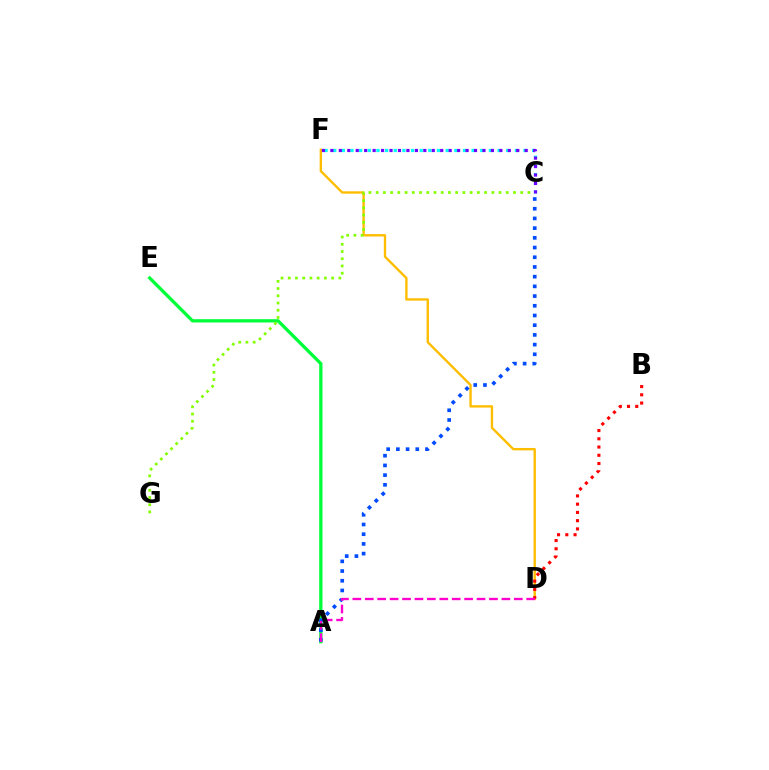{('D', 'F'): [{'color': '#ffbd00', 'line_style': 'solid', 'thickness': 1.7}], ('A', 'E'): [{'color': '#00ff39', 'line_style': 'solid', 'thickness': 2.36}], ('B', 'D'): [{'color': '#ff0000', 'line_style': 'dotted', 'thickness': 2.24}], ('C', 'F'): [{'color': '#00fff6', 'line_style': 'dotted', 'thickness': 2.35}, {'color': '#7200ff', 'line_style': 'dotted', 'thickness': 2.3}], ('C', 'G'): [{'color': '#84ff00', 'line_style': 'dotted', 'thickness': 1.96}], ('A', 'C'): [{'color': '#004bff', 'line_style': 'dotted', 'thickness': 2.64}], ('A', 'D'): [{'color': '#ff00cf', 'line_style': 'dashed', 'thickness': 1.69}]}